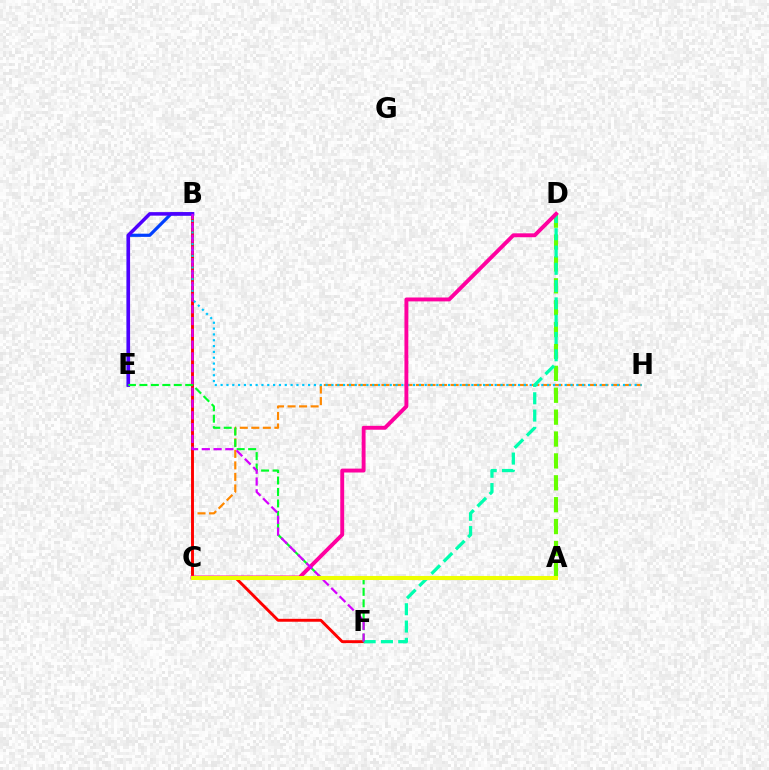{('A', 'D'): [{'color': '#66ff00', 'line_style': 'dashed', 'thickness': 2.97}], ('C', 'H'): [{'color': '#ff8800', 'line_style': 'dashed', 'thickness': 1.57}], ('B', 'F'): [{'color': '#ff0000', 'line_style': 'solid', 'thickness': 2.09}, {'color': '#d600ff', 'line_style': 'dashed', 'thickness': 1.6}], ('B', 'E'): [{'color': '#003fff', 'line_style': 'solid', 'thickness': 2.3}, {'color': '#4f00ff', 'line_style': 'solid', 'thickness': 2.53}], ('B', 'H'): [{'color': '#00c7ff', 'line_style': 'dotted', 'thickness': 1.58}], ('D', 'F'): [{'color': '#00ffaf', 'line_style': 'dashed', 'thickness': 2.35}], ('E', 'F'): [{'color': '#00ff27', 'line_style': 'dashed', 'thickness': 1.56}], ('C', 'D'): [{'color': '#ff00a0', 'line_style': 'solid', 'thickness': 2.8}], ('A', 'C'): [{'color': '#eeff00', 'line_style': 'solid', 'thickness': 2.93}]}